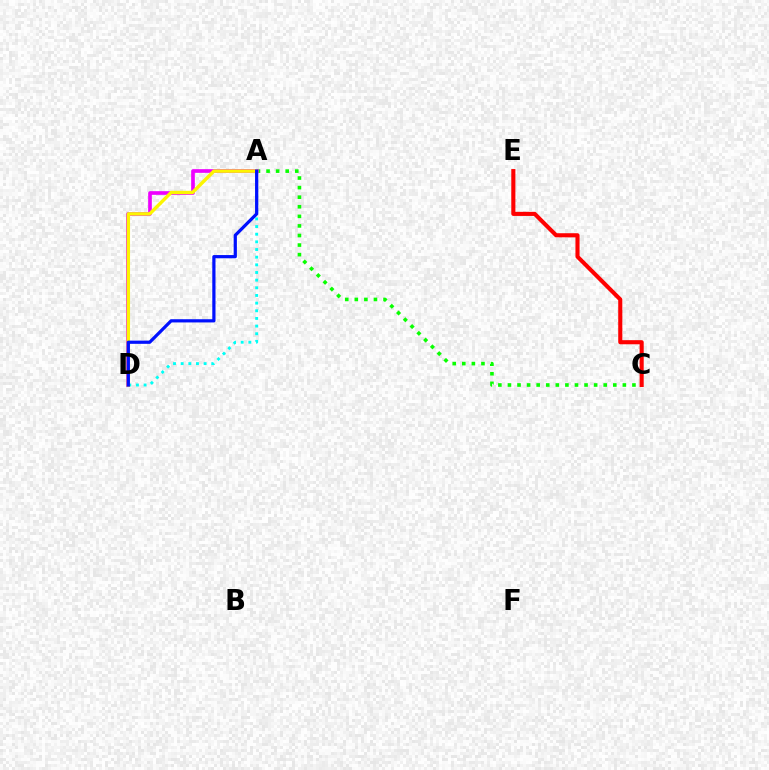{('A', 'D'): [{'color': '#00fff6', 'line_style': 'dotted', 'thickness': 2.08}, {'color': '#ee00ff', 'line_style': 'solid', 'thickness': 2.64}, {'color': '#fcf500', 'line_style': 'solid', 'thickness': 2.46}, {'color': '#0010ff', 'line_style': 'solid', 'thickness': 2.32}], ('A', 'C'): [{'color': '#08ff00', 'line_style': 'dotted', 'thickness': 2.6}], ('C', 'E'): [{'color': '#ff0000', 'line_style': 'solid', 'thickness': 2.95}]}